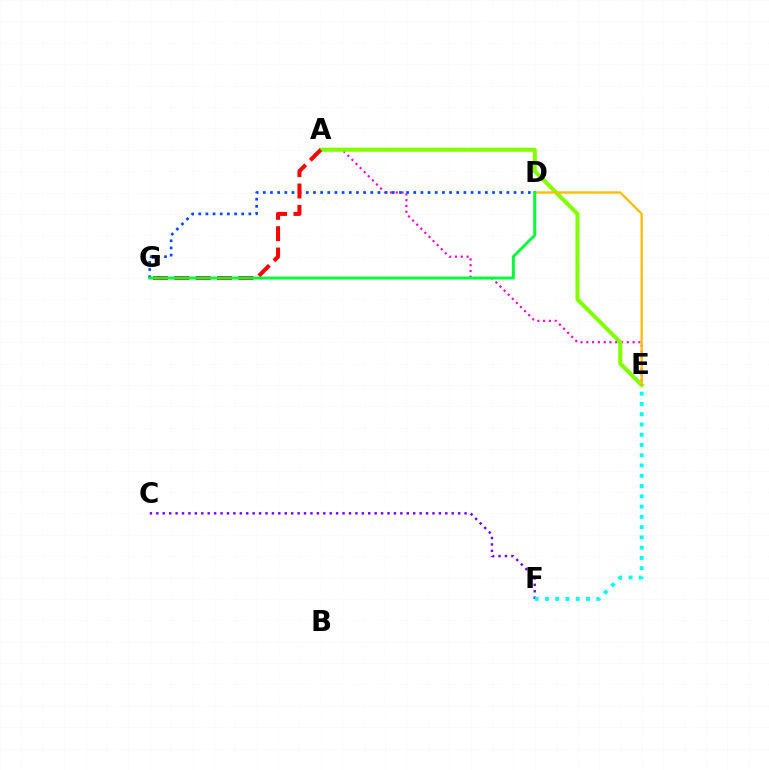{('A', 'E'): [{'color': '#ff00cf', 'line_style': 'dotted', 'thickness': 1.57}, {'color': '#84ff00', 'line_style': 'solid', 'thickness': 2.94}], ('C', 'F'): [{'color': '#7200ff', 'line_style': 'dotted', 'thickness': 1.74}], ('D', 'G'): [{'color': '#004bff', 'line_style': 'dotted', 'thickness': 1.95}, {'color': '#00ff39', 'line_style': 'solid', 'thickness': 2.13}], ('E', 'F'): [{'color': '#00fff6', 'line_style': 'dotted', 'thickness': 2.79}], ('A', 'G'): [{'color': '#ff0000', 'line_style': 'dashed', 'thickness': 2.9}], ('D', 'E'): [{'color': '#ffbd00', 'line_style': 'solid', 'thickness': 1.64}]}